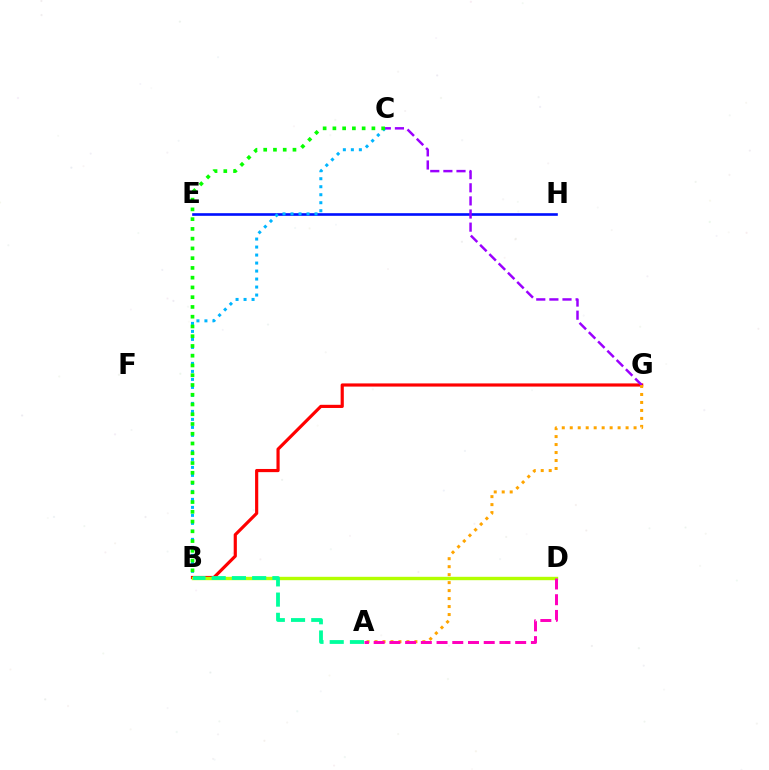{('B', 'G'): [{'color': '#ff0000', 'line_style': 'solid', 'thickness': 2.28}], ('B', 'D'): [{'color': '#b3ff00', 'line_style': 'solid', 'thickness': 2.44}], ('E', 'H'): [{'color': '#0010ff', 'line_style': 'solid', 'thickness': 1.9}], ('C', 'G'): [{'color': '#9b00ff', 'line_style': 'dashed', 'thickness': 1.78}], ('A', 'G'): [{'color': '#ffa500', 'line_style': 'dotted', 'thickness': 2.17}], ('A', 'B'): [{'color': '#00ff9d', 'line_style': 'dashed', 'thickness': 2.75}], ('B', 'C'): [{'color': '#00b5ff', 'line_style': 'dotted', 'thickness': 2.17}, {'color': '#08ff00', 'line_style': 'dotted', 'thickness': 2.65}], ('A', 'D'): [{'color': '#ff00bd', 'line_style': 'dashed', 'thickness': 2.14}]}